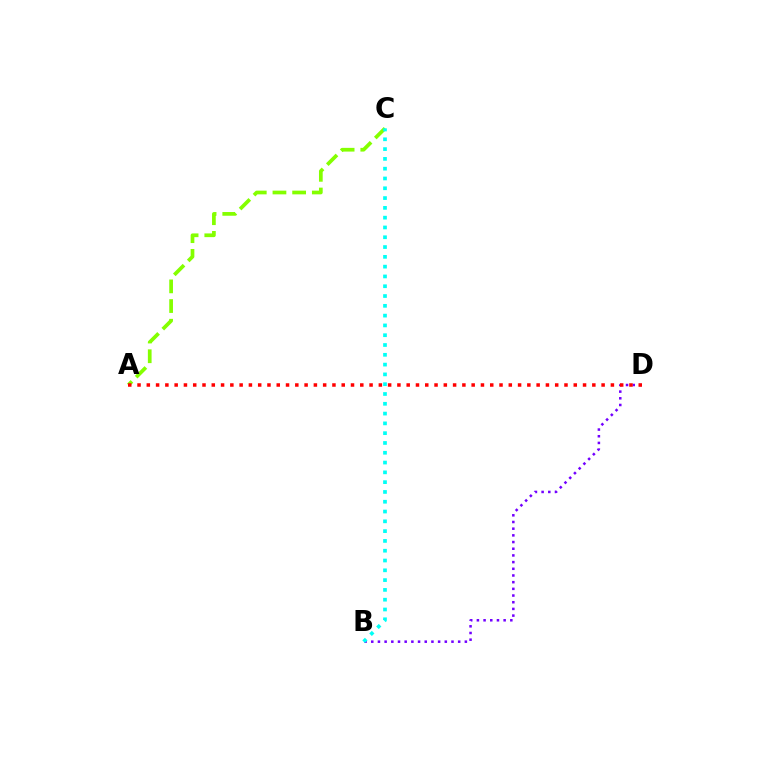{('B', 'D'): [{'color': '#7200ff', 'line_style': 'dotted', 'thickness': 1.82}], ('A', 'C'): [{'color': '#84ff00', 'line_style': 'dashed', 'thickness': 2.67}], ('A', 'D'): [{'color': '#ff0000', 'line_style': 'dotted', 'thickness': 2.52}], ('B', 'C'): [{'color': '#00fff6', 'line_style': 'dotted', 'thickness': 2.66}]}